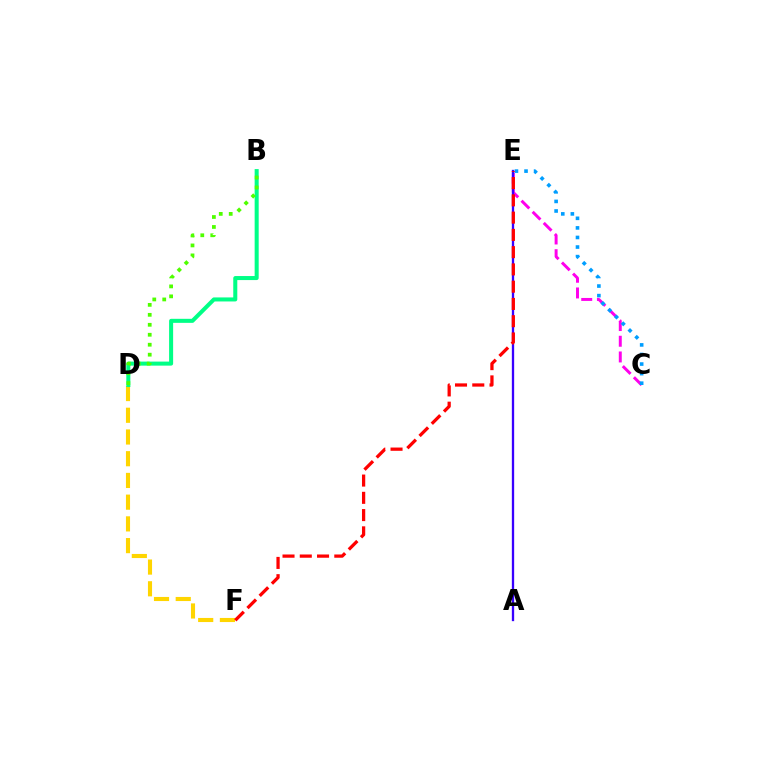{('C', 'E'): [{'color': '#ff00ed', 'line_style': 'dashed', 'thickness': 2.13}, {'color': '#009eff', 'line_style': 'dotted', 'thickness': 2.6}], ('D', 'F'): [{'color': '#ffd500', 'line_style': 'dashed', 'thickness': 2.95}], ('B', 'D'): [{'color': '#00ff86', 'line_style': 'solid', 'thickness': 2.91}, {'color': '#4fff00', 'line_style': 'dotted', 'thickness': 2.71}], ('A', 'E'): [{'color': '#3700ff', 'line_style': 'solid', 'thickness': 1.66}], ('E', 'F'): [{'color': '#ff0000', 'line_style': 'dashed', 'thickness': 2.35}]}